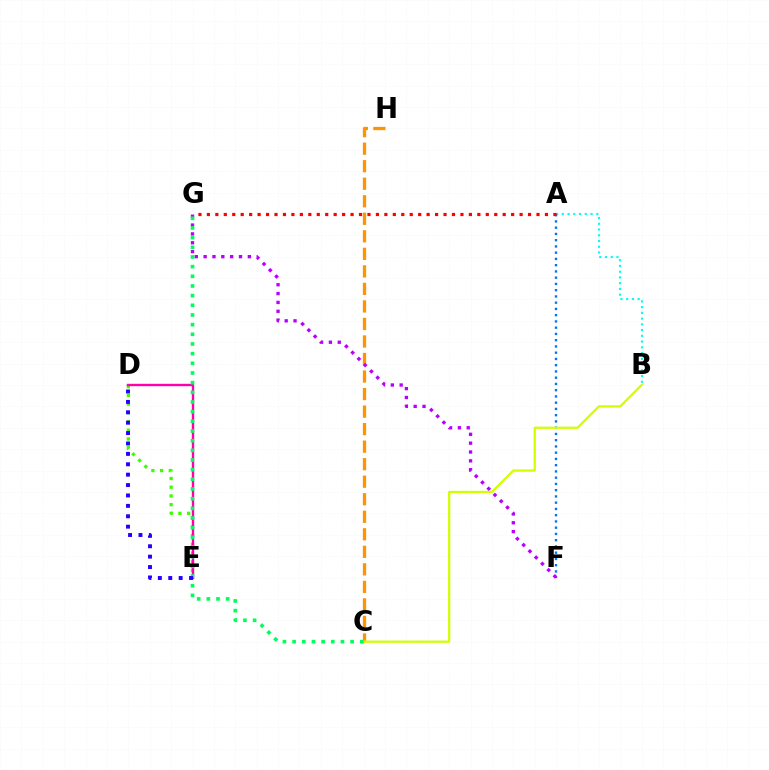{('A', 'B'): [{'color': '#00fff6', 'line_style': 'dotted', 'thickness': 1.56}], ('A', 'F'): [{'color': '#0074ff', 'line_style': 'dotted', 'thickness': 1.7}], ('C', 'H'): [{'color': '#ff9400', 'line_style': 'dashed', 'thickness': 2.38}], ('F', 'G'): [{'color': '#b900ff', 'line_style': 'dotted', 'thickness': 2.4}], ('D', 'E'): [{'color': '#3dff00', 'line_style': 'dotted', 'thickness': 2.37}, {'color': '#ff00ac', 'line_style': 'solid', 'thickness': 1.72}, {'color': '#2500ff', 'line_style': 'dotted', 'thickness': 2.83}], ('B', 'C'): [{'color': '#d1ff00', 'line_style': 'solid', 'thickness': 1.61}], ('A', 'G'): [{'color': '#ff0000', 'line_style': 'dotted', 'thickness': 2.3}], ('C', 'G'): [{'color': '#00ff5c', 'line_style': 'dotted', 'thickness': 2.63}]}